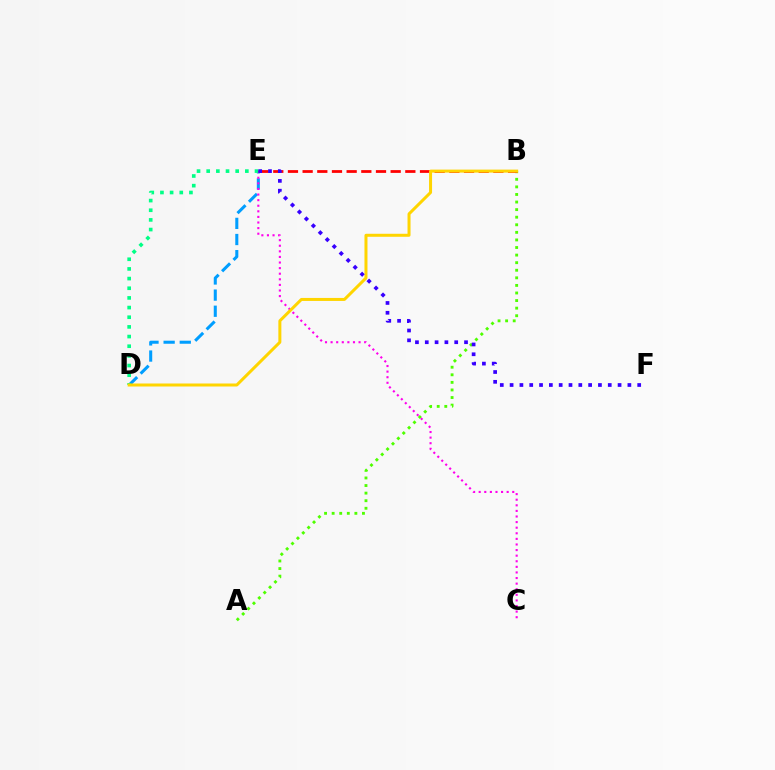{('A', 'B'): [{'color': '#4fff00', 'line_style': 'dotted', 'thickness': 2.06}], ('D', 'E'): [{'color': '#009eff', 'line_style': 'dashed', 'thickness': 2.19}, {'color': '#00ff86', 'line_style': 'dotted', 'thickness': 2.63}], ('C', 'E'): [{'color': '#ff00ed', 'line_style': 'dotted', 'thickness': 1.52}], ('B', 'E'): [{'color': '#ff0000', 'line_style': 'dashed', 'thickness': 1.99}], ('B', 'D'): [{'color': '#ffd500', 'line_style': 'solid', 'thickness': 2.16}], ('E', 'F'): [{'color': '#3700ff', 'line_style': 'dotted', 'thickness': 2.67}]}